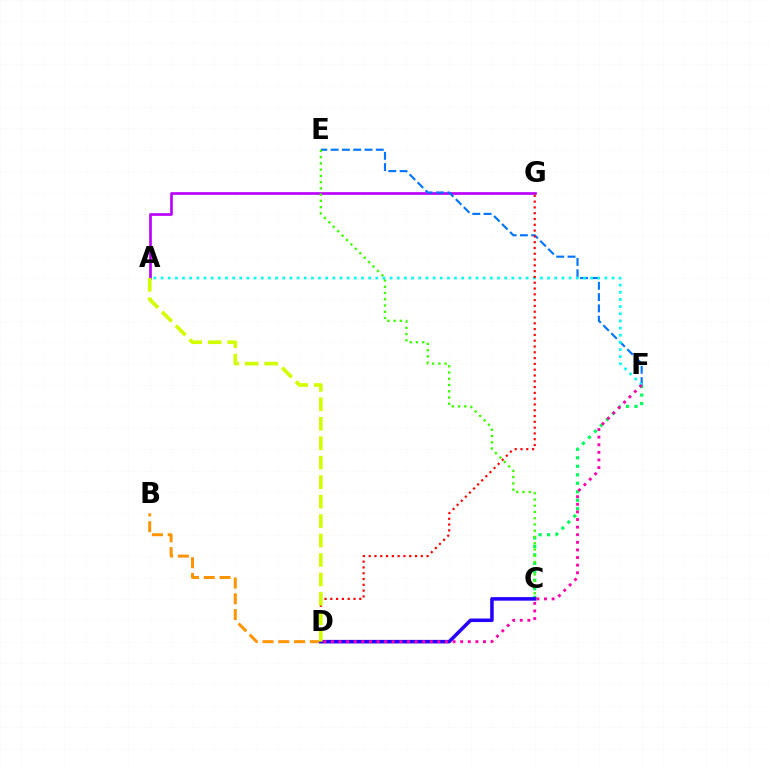{('A', 'G'): [{'color': '#b900ff', 'line_style': 'solid', 'thickness': 1.93}], ('C', 'F'): [{'color': '#00ff5c', 'line_style': 'dotted', 'thickness': 2.31}], ('E', 'F'): [{'color': '#0074ff', 'line_style': 'dashed', 'thickness': 1.53}], ('C', 'E'): [{'color': '#3dff00', 'line_style': 'dotted', 'thickness': 1.7}], ('B', 'D'): [{'color': '#ff9400', 'line_style': 'dashed', 'thickness': 2.14}], ('A', 'F'): [{'color': '#00fff6', 'line_style': 'dotted', 'thickness': 1.95}], ('D', 'G'): [{'color': '#ff0000', 'line_style': 'dotted', 'thickness': 1.57}], ('C', 'D'): [{'color': '#2500ff', 'line_style': 'solid', 'thickness': 2.55}], ('A', 'D'): [{'color': '#d1ff00', 'line_style': 'dashed', 'thickness': 2.64}], ('D', 'F'): [{'color': '#ff00ac', 'line_style': 'dotted', 'thickness': 2.07}]}